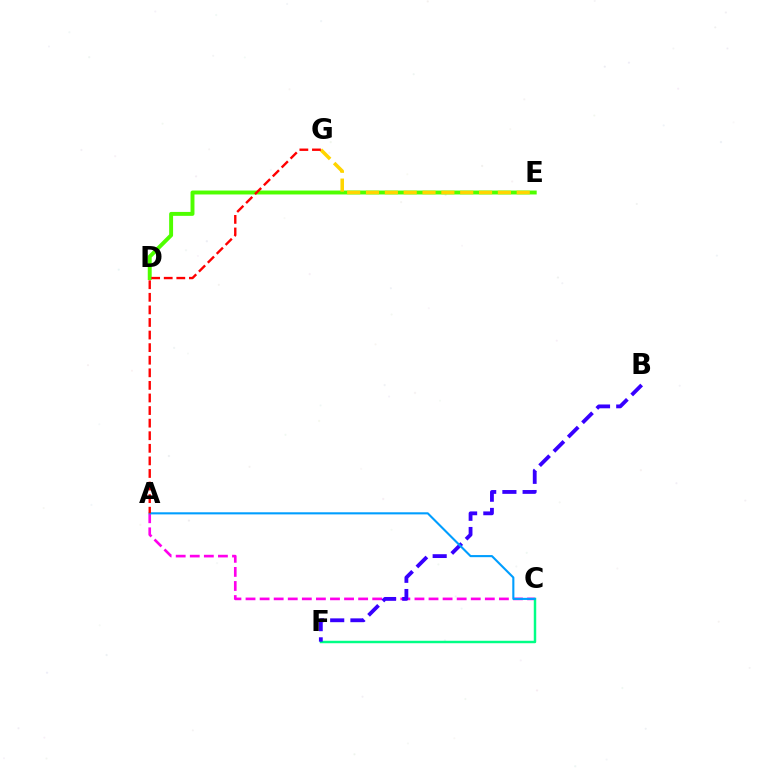{('A', 'C'): [{'color': '#ff00ed', 'line_style': 'dashed', 'thickness': 1.91}, {'color': '#009eff', 'line_style': 'solid', 'thickness': 1.51}], ('C', 'F'): [{'color': '#00ff86', 'line_style': 'solid', 'thickness': 1.77}], ('D', 'E'): [{'color': '#4fff00', 'line_style': 'solid', 'thickness': 2.83}], ('E', 'G'): [{'color': '#ffd500', 'line_style': 'dashed', 'thickness': 2.56}], ('B', 'F'): [{'color': '#3700ff', 'line_style': 'dashed', 'thickness': 2.75}], ('A', 'G'): [{'color': '#ff0000', 'line_style': 'dashed', 'thickness': 1.71}]}